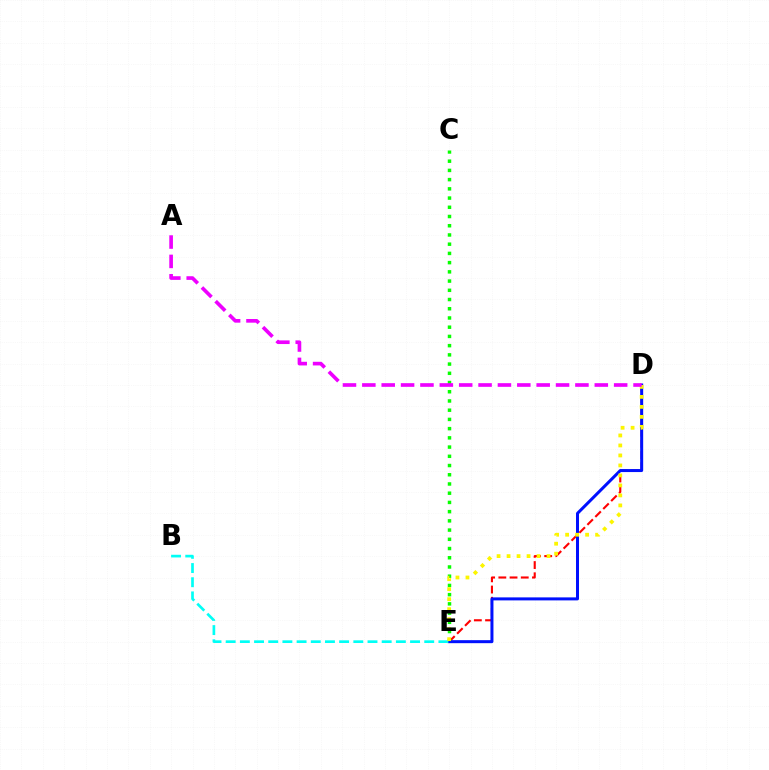{('D', 'E'): [{'color': '#ff0000', 'line_style': 'dashed', 'thickness': 1.52}, {'color': '#0010ff', 'line_style': 'solid', 'thickness': 2.17}, {'color': '#fcf500', 'line_style': 'dotted', 'thickness': 2.72}], ('C', 'E'): [{'color': '#08ff00', 'line_style': 'dotted', 'thickness': 2.51}], ('B', 'E'): [{'color': '#00fff6', 'line_style': 'dashed', 'thickness': 1.93}], ('A', 'D'): [{'color': '#ee00ff', 'line_style': 'dashed', 'thickness': 2.63}]}